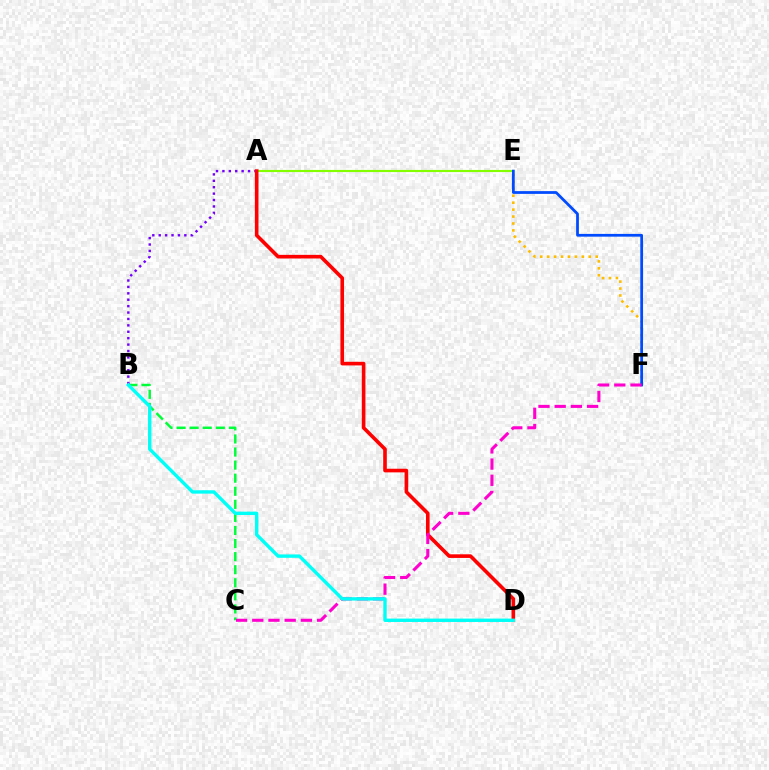{('E', 'F'): [{'color': '#ffbd00', 'line_style': 'dotted', 'thickness': 1.88}, {'color': '#004bff', 'line_style': 'solid', 'thickness': 1.99}], ('A', 'E'): [{'color': '#84ff00', 'line_style': 'solid', 'thickness': 1.54}], ('B', 'C'): [{'color': '#00ff39', 'line_style': 'dashed', 'thickness': 1.78}], ('A', 'B'): [{'color': '#7200ff', 'line_style': 'dotted', 'thickness': 1.74}], ('A', 'D'): [{'color': '#ff0000', 'line_style': 'solid', 'thickness': 2.61}], ('C', 'F'): [{'color': '#ff00cf', 'line_style': 'dashed', 'thickness': 2.2}], ('B', 'D'): [{'color': '#00fff6', 'line_style': 'solid', 'thickness': 2.44}]}